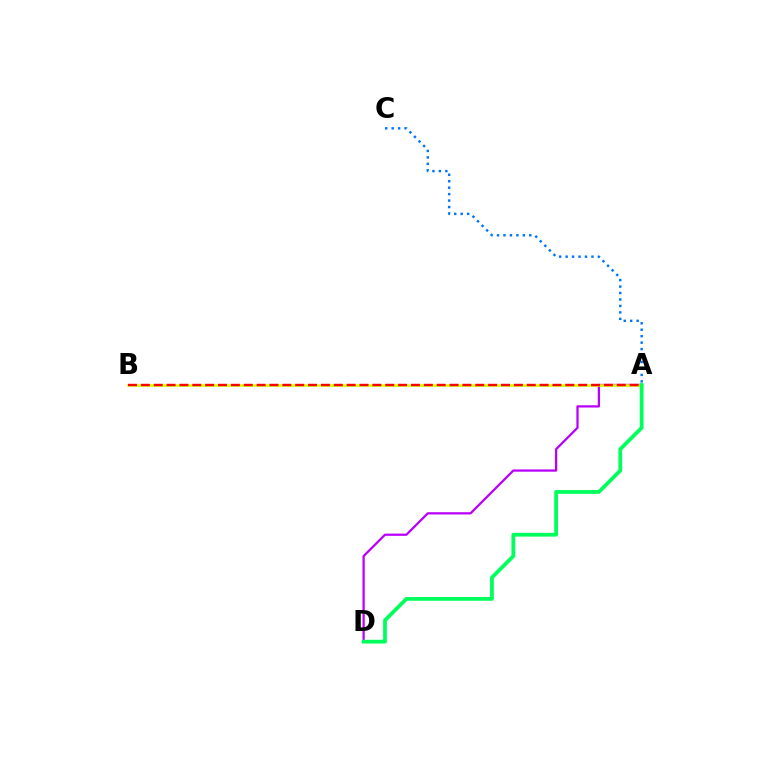{('A', 'D'): [{'color': '#b900ff', 'line_style': 'solid', 'thickness': 1.63}, {'color': '#00ff5c', 'line_style': 'solid', 'thickness': 2.72}], ('A', 'C'): [{'color': '#0074ff', 'line_style': 'dotted', 'thickness': 1.75}], ('A', 'B'): [{'color': '#d1ff00', 'line_style': 'solid', 'thickness': 1.86}, {'color': '#ff0000', 'line_style': 'dashed', 'thickness': 1.75}]}